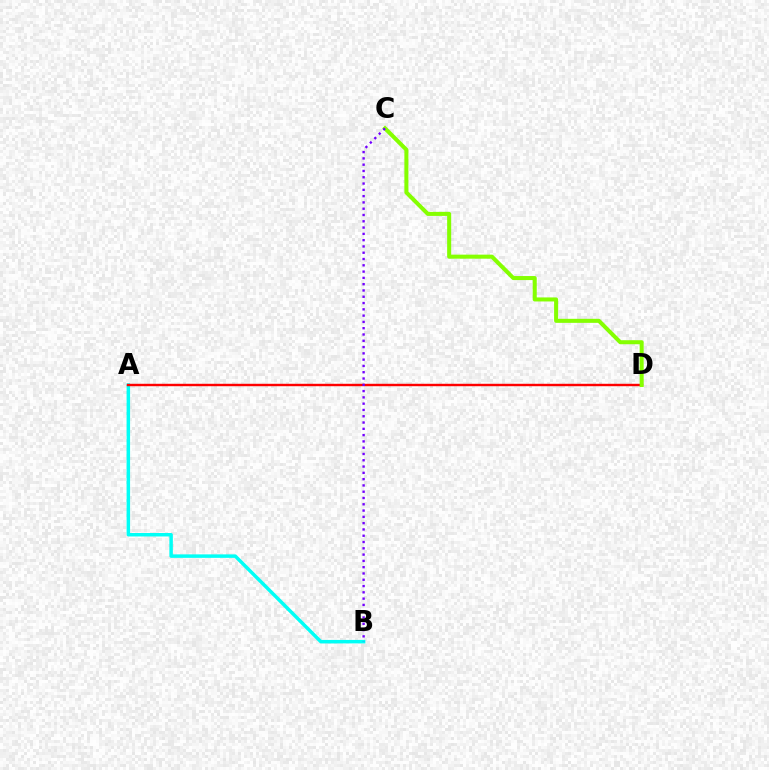{('A', 'B'): [{'color': '#00fff6', 'line_style': 'solid', 'thickness': 2.5}], ('A', 'D'): [{'color': '#ff0000', 'line_style': 'solid', 'thickness': 1.74}], ('C', 'D'): [{'color': '#84ff00', 'line_style': 'solid', 'thickness': 2.9}], ('B', 'C'): [{'color': '#7200ff', 'line_style': 'dotted', 'thickness': 1.71}]}